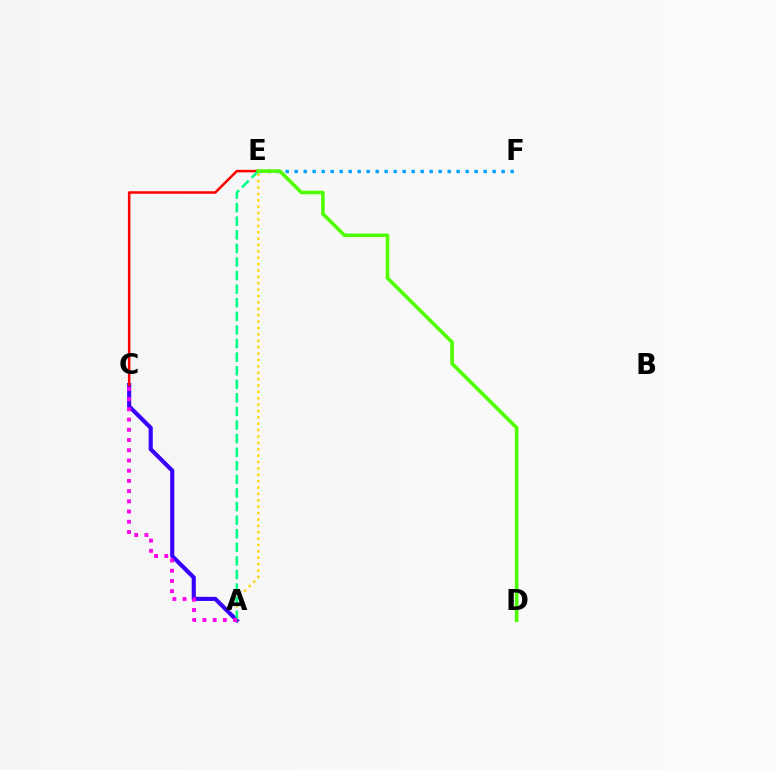{('A', 'C'): [{'color': '#3700ff', 'line_style': 'solid', 'thickness': 2.97}, {'color': '#ff00ed', 'line_style': 'dotted', 'thickness': 2.78}], ('C', 'E'): [{'color': '#ff0000', 'line_style': 'solid', 'thickness': 1.81}], ('E', 'F'): [{'color': '#009eff', 'line_style': 'dotted', 'thickness': 2.44}], ('A', 'E'): [{'color': '#ffd500', 'line_style': 'dotted', 'thickness': 1.73}, {'color': '#00ff86', 'line_style': 'dashed', 'thickness': 1.85}], ('D', 'E'): [{'color': '#4fff00', 'line_style': 'solid', 'thickness': 2.59}]}